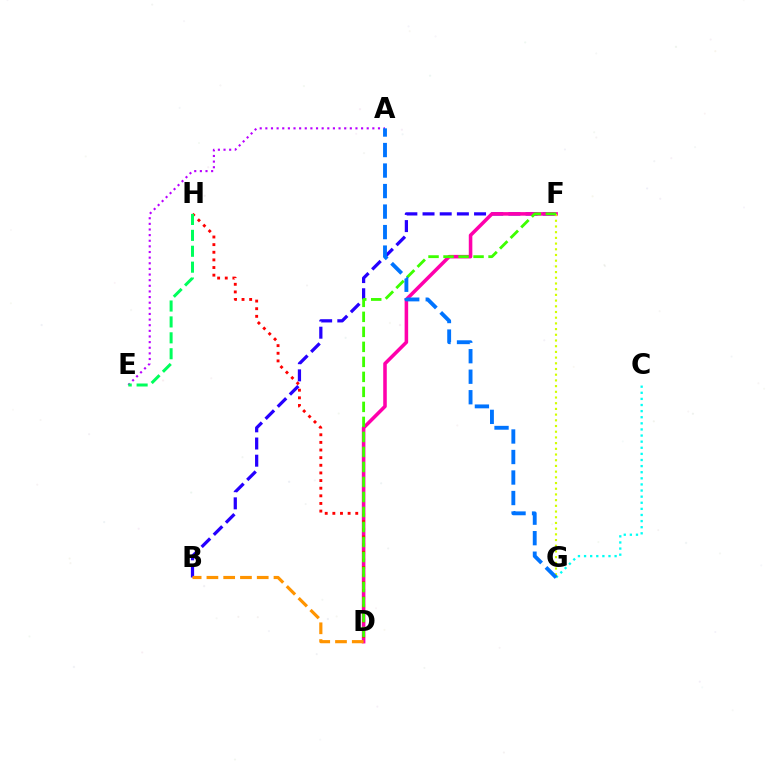{('C', 'G'): [{'color': '#00fff6', 'line_style': 'dotted', 'thickness': 1.66}], ('B', 'F'): [{'color': '#2500ff', 'line_style': 'dashed', 'thickness': 2.33}], ('D', 'F'): [{'color': '#ff00ac', 'line_style': 'solid', 'thickness': 2.56}, {'color': '#3dff00', 'line_style': 'dashed', 'thickness': 2.04}], ('F', 'G'): [{'color': '#d1ff00', 'line_style': 'dotted', 'thickness': 1.55}], ('B', 'D'): [{'color': '#ff9400', 'line_style': 'dashed', 'thickness': 2.28}], ('D', 'H'): [{'color': '#ff0000', 'line_style': 'dotted', 'thickness': 2.07}], ('A', 'E'): [{'color': '#b900ff', 'line_style': 'dotted', 'thickness': 1.53}], ('A', 'G'): [{'color': '#0074ff', 'line_style': 'dashed', 'thickness': 2.79}], ('E', 'H'): [{'color': '#00ff5c', 'line_style': 'dashed', 'thickness': 2.16}]}